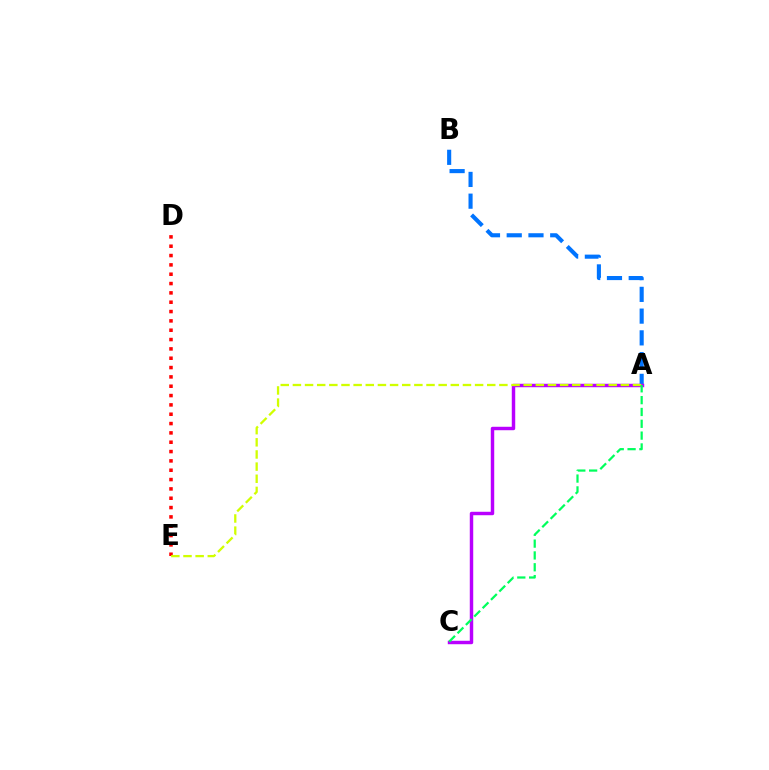{('D', 'E'): [{'color': '#ff0000', 'line_style': 'dotted', 'thickness': 2.54}], ('A', 'B'): [{'color': '#0074ff', 'line_style': 'dashed', 'thickness': 2.95}], ('A', 'C'): [{'color': '#b900ff', 'line_style': 'solid', 'thickness': 2.48}, {'color': '#00ff5c', 'line_style': 'dashed', 'thickness': 1.61}], ('A', 'E'): [{'color': '#d1ff00', 'line_style': 'dashed', 'thickness': 1.65}]}